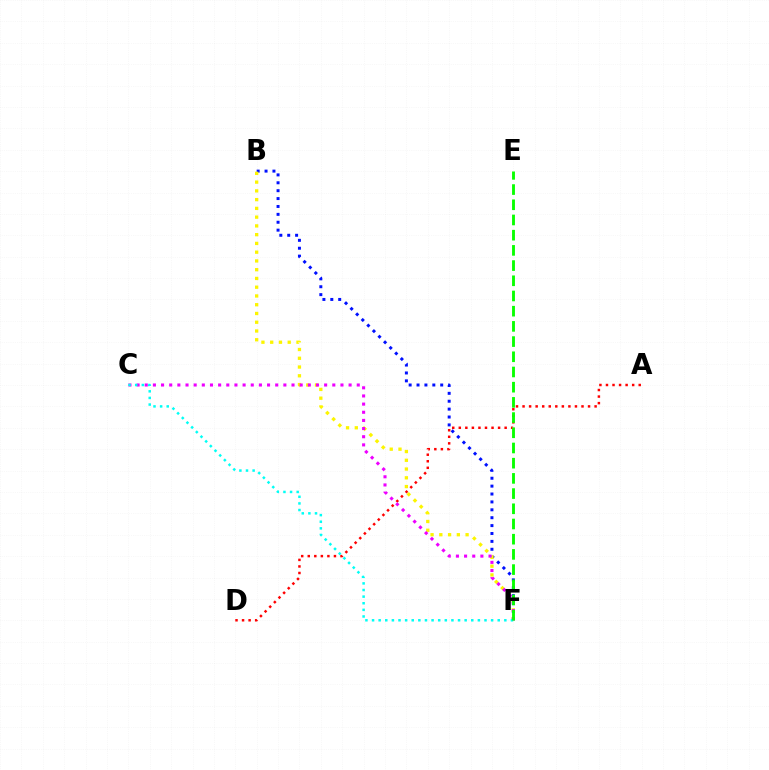{('B', 'F'): [{'color': '#0010ff', 'line_style': 'dotted', 'thickness': 2.14}, {'color': '#fcf500', 'line_style': 'dotted', 'thickness': 2.38}], ('A', 'D'): [{'color': '#ff0000', 'line_style': 'dotted', 'thickness': 1.78}], ('C', 'F'): [{'color': '#ee00ff', 'line_style': 'dotted', 'thickness': 2.22}, {'color': '#00fff6', 'line_style': 'dotted', 'thickness': 1.8}], ('E', 'F'): [{'color': '#08ff00', 'line_style': 'dashed', 'thickness': 2.07}]}